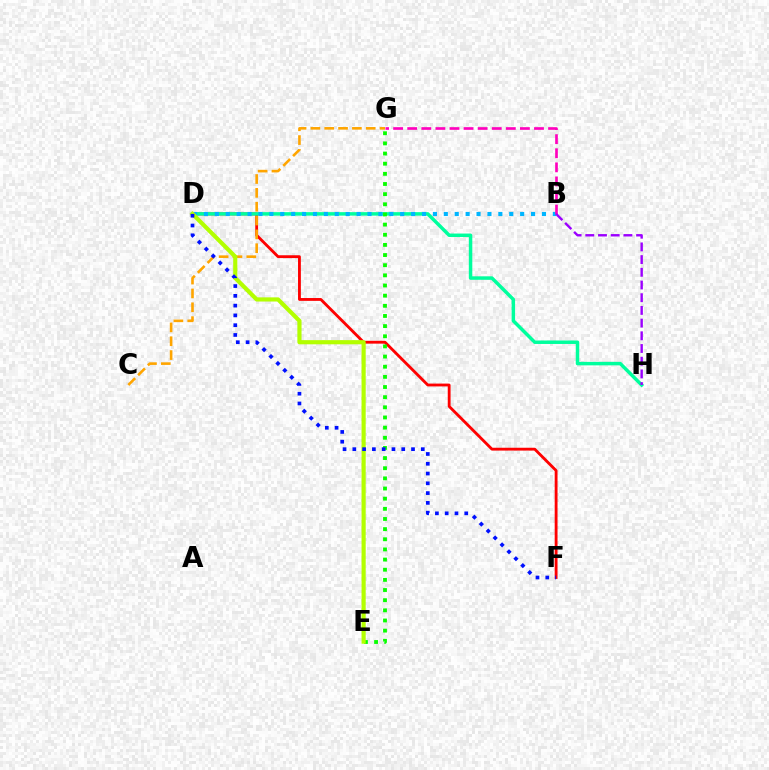{('D', 'F'): [{'color': '#ff0000', 'line_style': 'solid', 'thickness': 2.04}, {'color': '#0010ff', 'line_style': 'dotted', 'thickness': 2.66}], ('C', 'G'): [{'color': '#ffa500', 'line_style': 'dashed', 'thickness': 1.88}], ('D', 'H'): [{'color': '#00ff9d', 'line_style': 'solid', 'thickness': 2.5}], ('B', 'D'): [{'color': '#00b5ff', 'line_style': 'dotted', 'thickness': 2.96}], ('B', 'G'): [{'color': '#ff00bd', 'line_style': 'dashed', 'thickness': 1.91}], ('E', 'G'): [{'color': '#08ff00', 'line_style': 'dotted', 'thickness': 2.76}], ('D', 'E'): [{'color': '#b3ff00', 'line_style': 'solid', 'thickness': 3.0}], ('B', 'H'): [{'color': '#9b00ff', 'line_style': 'dashed', 'thickness': 1.73}]}